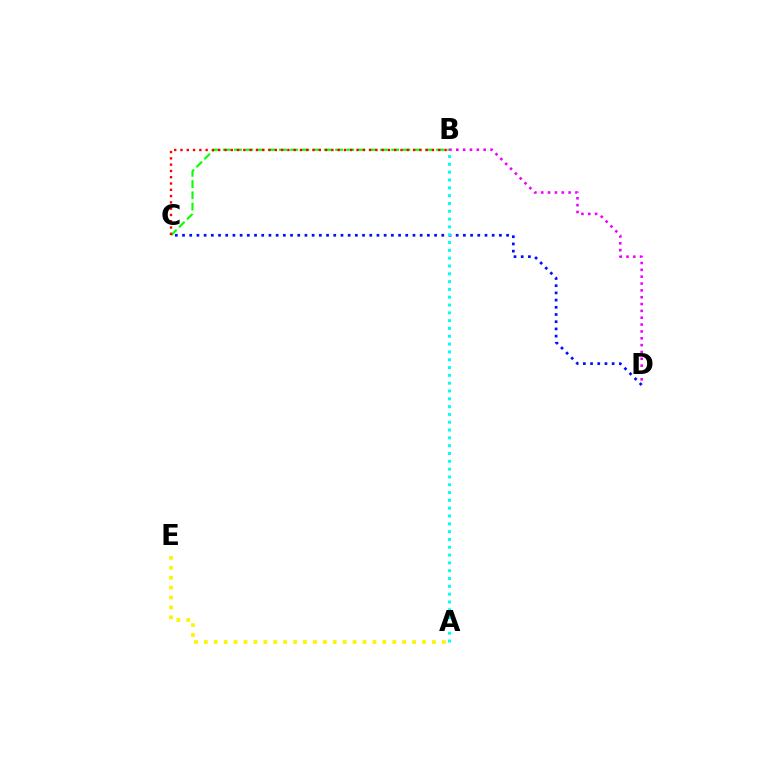{('A', 'E'): [{'color': '#fcf500', 'line_style': 'dotted', 'thickness': 2.69}], ('C', 'D'): [{'color': '#0010ff', 'line_style': 'dotted', 'thickness': 1.96}], ('B', 'C'): [{'color': '#08ff00', 'line_style': 'dashed', 'thickness': 1.53}, {'color': '#ff0000', 'line_style': 'dotted', 'thickness': 1.71}], ('A', 'B'): [{'color': '#00fff6', 'line_style': 'dotted', 'thickness': 2.12}], ('B', 'D'): [{'color': '#ee00ff', 'line_style': 'dotted', 'thickness': 1.86}]}